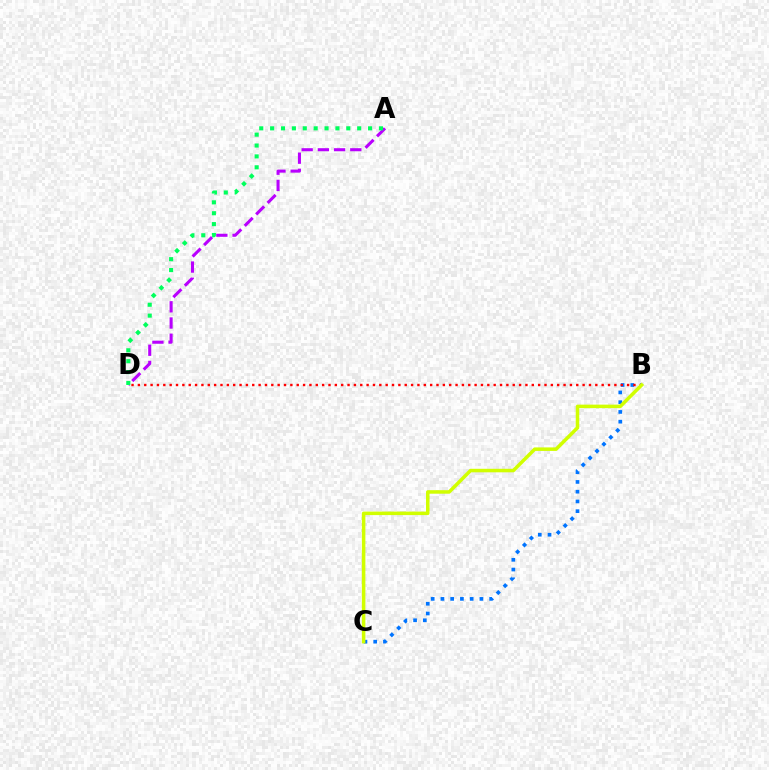{('A', 'D'): [{'color': '#b900ff', 'line_style': 'dashed', 'thickness': 2.2}, {'color': '#00ff5c', 'line_style': 'dotted', 'thickness': 2.96}], ('B', 'C'): [{'color': '#0074ff', 'line_style': 'dotted', 'thickness': 2.65}, {'color': '#d1ff00', 'line_style': 'solid', 'thickness': 2.53}], ('B', 'D'): [{'color': '#ff0000', 'line_style': 'dotted', 'thickness': 1.73}]}